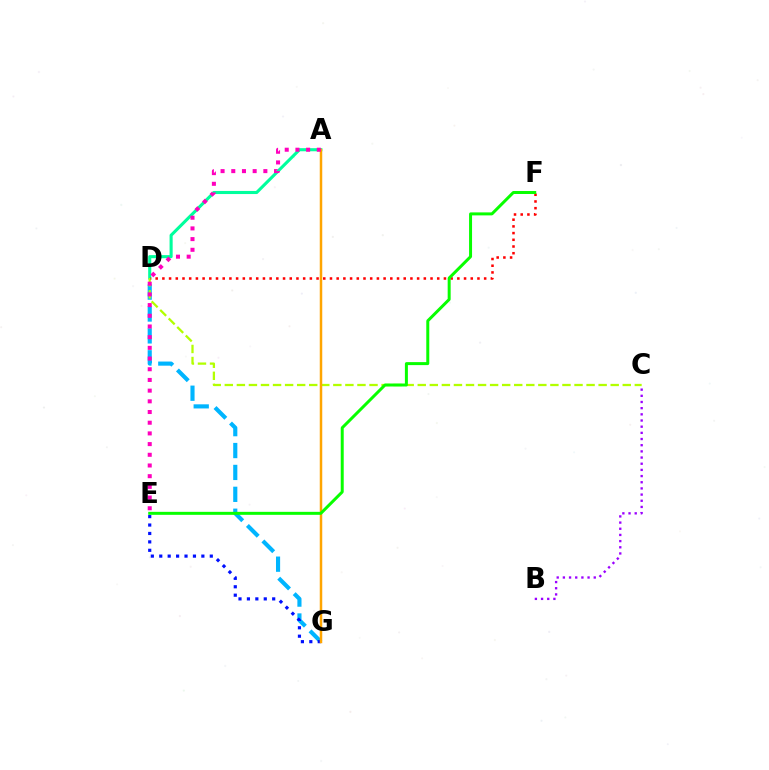{('D', 'G'): [{'color': '#00b5ff', 'line_style': 'dashed', 'thickness': 2.97}], ('A', 'D'): [{'color': '#00ff9d', 'line_style': 'solid', 'thickness': 2.23}], ('C', 'D'): [{'color': '#b3ff00', 'line_style': 'dashed', 'thickness': 1.64}], ('E', 'G'): [{'color': '#0010ff', 'line_style': 'dotted', 'thickness': 2.29}], ('B', 'C'): [{'color': '#9b00ff', 'line_style': 'dotted', 'thickness': 1.68}], ('D', 'F'): [{'color': '#ff0000', 'line_style': 'dotted', 'thickness': 1.82}], ('A', 'G'): [{'color': '#ffa500', 'line_style': 'solid', 'thickness': 1.79}], ('E', 'F'): [{'color': '#08ff00', 'line_style': 'solid', 'thickness': 2.15}], ('A', 'E'): [{'color': '#ff00bd', 'line_style': 'dotted', 'thickness': 2.91}]}